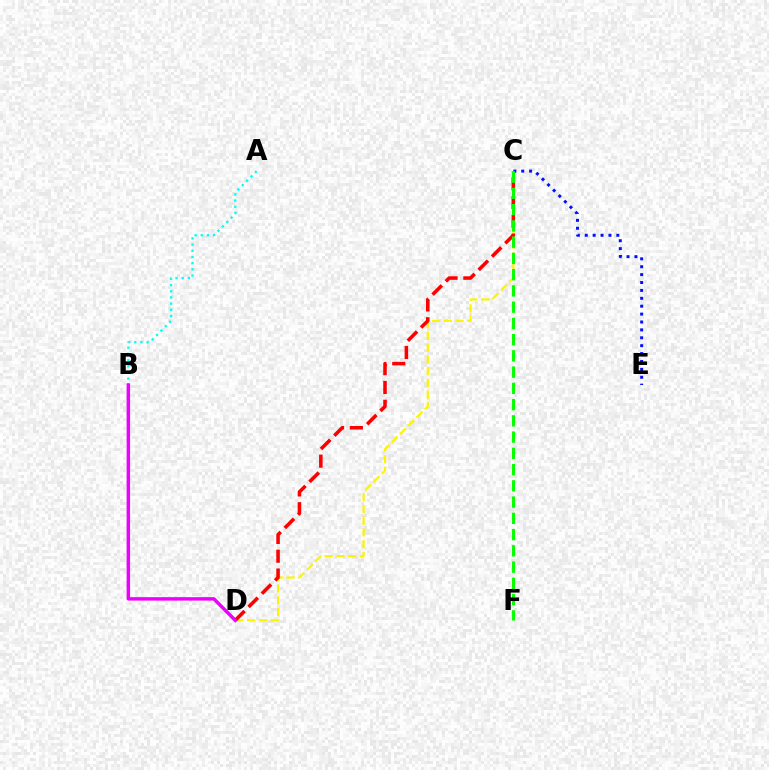{('C', 'E'): [{'color': '#0010ff', 'line_style': 'dotted', 'thickness': 2.15}], ('C', 'D'): [{'color': '#fcf500', 'line_style': 'dashed', 'thickness': 1.59}, {'color': '#ff0000', 'line_style': 'dashed', 'thickness': 2.55}], ('A', 'B'): [{'color': '#00fff6', 'line_style': 'dotted', 'thickness': 1.68}], ('C', 'F'): [{'color': '#08ff00', 'line_style': 'dashed', 'thickness': 2.21}], ('B', 'D'): [{'color': '#ee00ff', 'line_style': 'solid', 'thickness': 2.49}]}